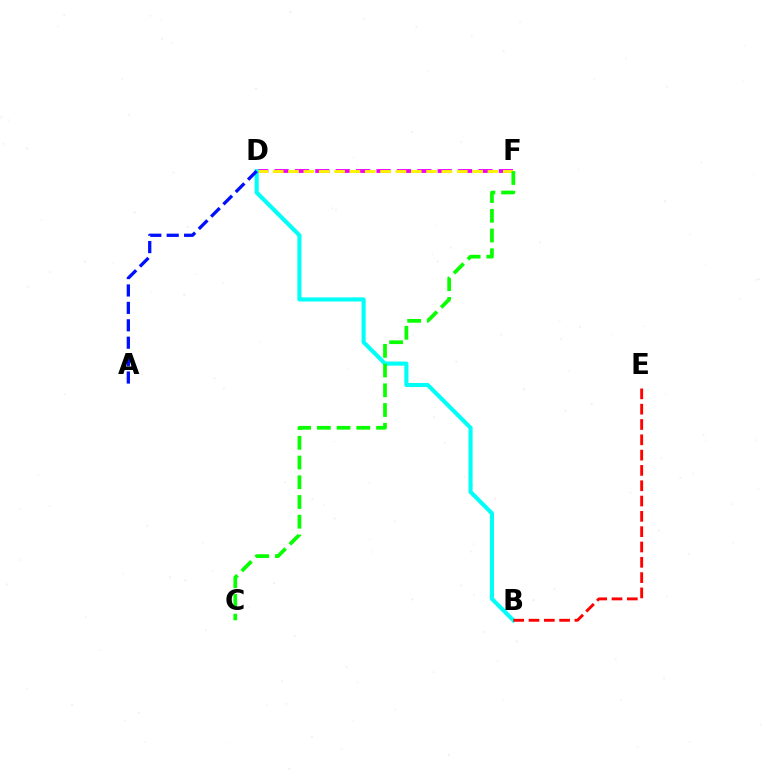{('D', 'F'): [{'color': '#ee00ff', 'line_style': 'dashed', 'thickness': 2.77}, {'color': '#fcf500', 'line_style': 'dashed', 'thickness': 2.08}], ('B', 'D'): [{'color': '#00fff6', 'line_style': 'solid', 'thickness': 2.95}], ('C', 'F'): [{'color': '#08ff00', 'line_style': 'dashed', 'thickness': 2.68}], ('B', 'E'): [{'color': '#ff0000', 'line_style': 'dashed', 'thickness': 2.08}], ('A', 'D'): [{'color': '#0010ff', 'line_style': 'dashed', 'thickness': 2.36}]}